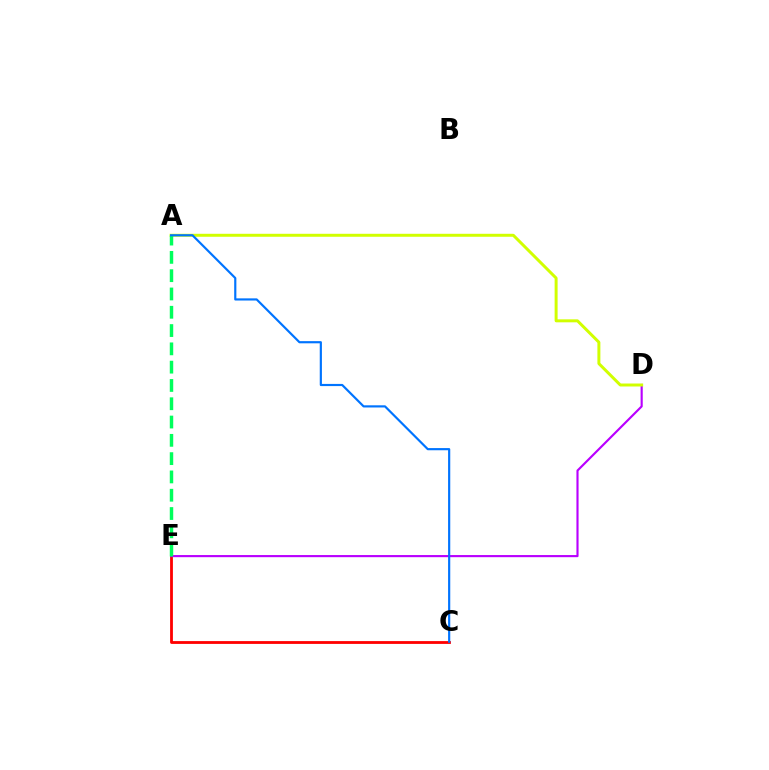{('C', 'E'): [{'color': '#ff0000', 'line_style': 'solid', 'thickness': 2.02}], ('D', 'E'): [{'color': '#b900ff', 'line_style': 'solid', 'thickness': 1.54}], ('A', 'D'): [{'color': '#d1ff00', 'line_style': 'solid', 'thickness': 2.14}], ('A', 'E'): [{'color': '#00ff5c', 'line_style': 'dashed', 'thickness': 2.49}], ('A', 'C'): [{'color': '#0074ff', 'line_style': 'solid', 'thickness': 1.57}]}